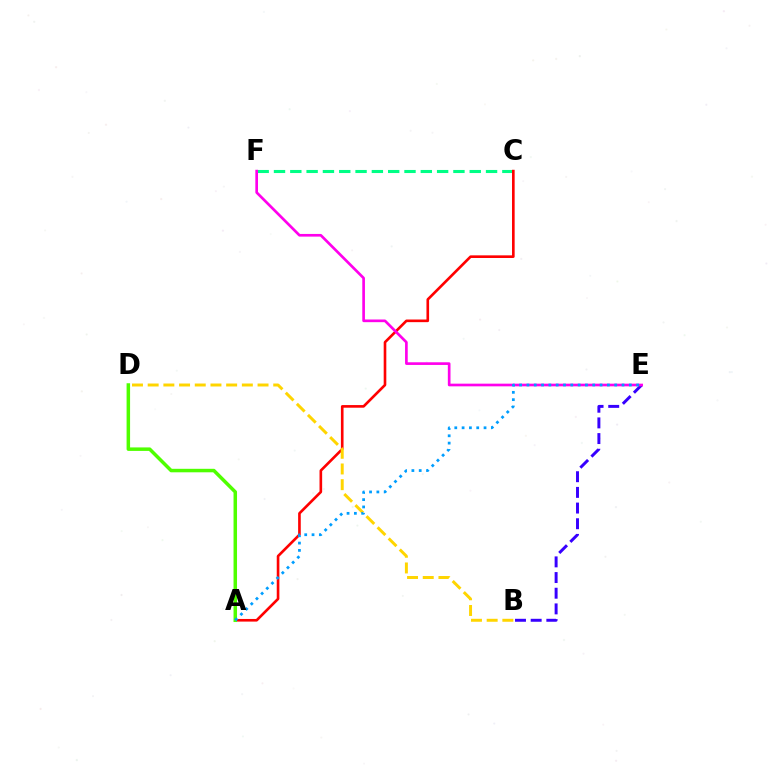{('C', 'F'): [{'color': '#00ff86', 'line_style': 'dashed', 'thickness': 2.22}], ('B', 'E'): [{'color': '#3700ff', 'line_style': 'dashed', 'thickness': 2.13}], ('A', 'C'): [{'color': '#ff0000', 'line_style': 'solid', 'thickness': 1.9}], ('E', 'F'): [{'color': '#ff00ed', 'line_style': 'solid', 'thickness': 1.92}], ('B', 'D'): [{'color': '#ffd500', 'line_style': 'dashed', 'thickness': 2.13}], ('A', 'D'): [{'color': '#4fff00', 'line_style': 'solid', 'thickness': 2.52}], ('A', 'E'): [{'color': '#009eff', 'line_style': 'dotted', 'thickness': 1.99}]}